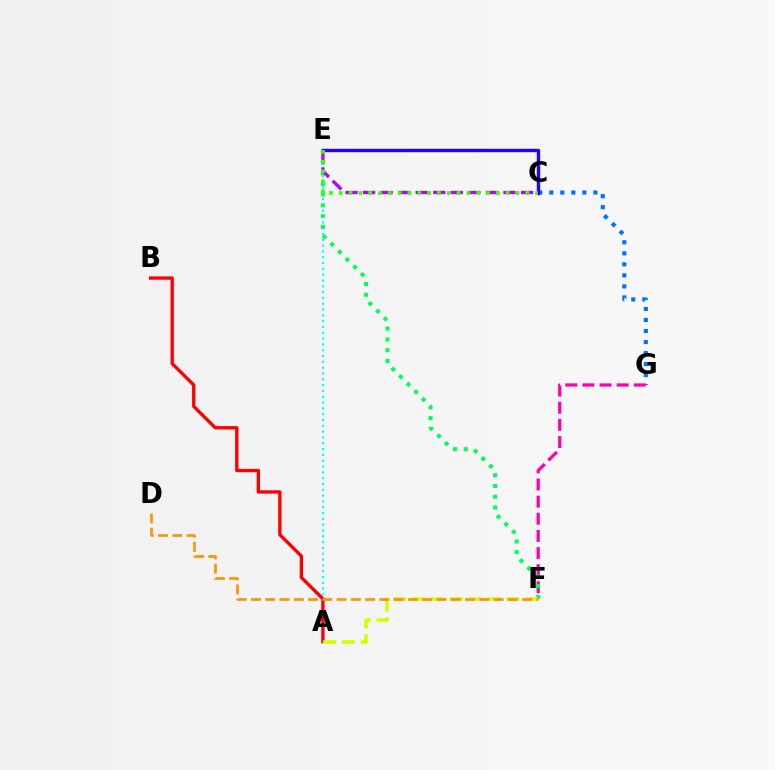{('C', 'G'): [{'color': '#0074ff', 'line_style': 'dotted', 'thickness': 3.0}], ('F', 'G'): [{'color': '#ff00ac', 'line_style': 'dashed', 'thickness': 2.33}], ('A', 'E'): [{'color': '#00fff6', 'line_style': 'dotted', 'thickness': 1.58}], ('E', 'F'): [{'color': '#00ff5c', 'line_style': 'dotted', 'thickness': 2.92}], ('C', 'E'): [{'color': '#b900ff', 'line_style': 'dashed', 'thickness': 2.38}, {'color': '#2500ff', 'line_style': 'solid', 'thickness': 2.44}, {'color': '#3dff00', 'line_style': 'dotted', 'thickness': 2.67}], ('A', 'B'): [{'color': '#ff0000', 'line_style': 'solid', 'thickness': 2.4}], ('A', 'F'): [{'color': '#d1ff00', 'line_style': 'dashed', 'thickness': 2.56}], ('D', 'F'): [{'color': '#ff9400', 'line_style': 'dashed', 'thickness': 1.94}]}